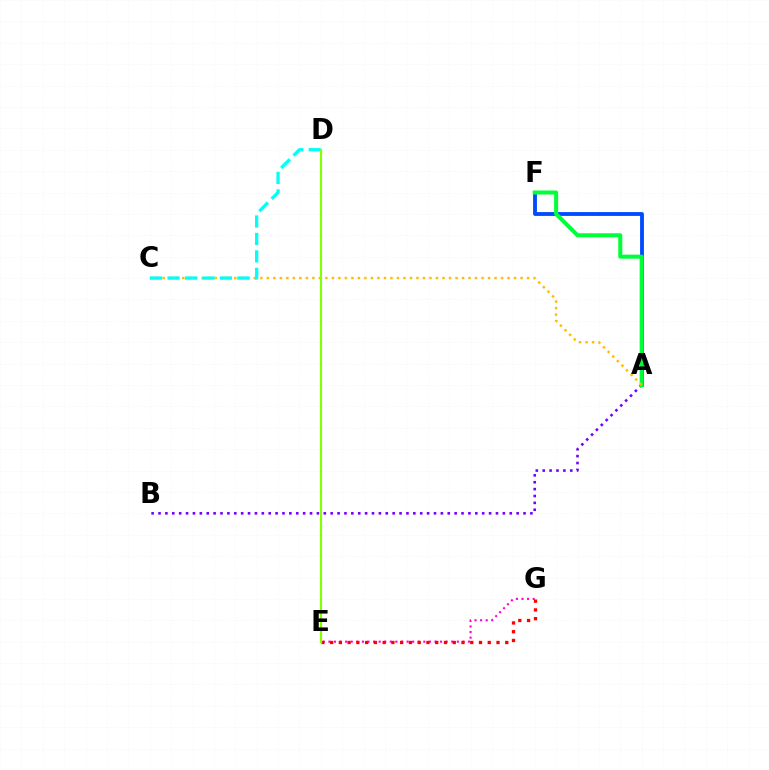{('E', 'G'): [{'color': '#ff00cf', 'line_style': 'dotted', 'thickness': 1.52}, {'color': '#ff0000', 'line_style': 'dotted', 'thickness': 2.38}], ('A', 'F'): [{'color': '#004bff', 'line_style': 'solid', 'thickness': 2.77}, {'color': '#00ff39', 'line_style': 'solid', 'thickness': 2.9}], ('A', 'B'): [{'color': '#7200ff', 'line_style': 'dotted', 'thickness': 1.87}], ('A', 'C'): [{'color': '#ffbd00', 'line_style': 'dotted', 'thickness': 1.77}], ('C', 'D'): [{'color': '#00fff6', 'line_style': 'dashed', 'thickness': 2.37}], ('D', 'E'): [{'color': '#84ff00', 'line_style': 'solid', 'thickness': 1.54}]}